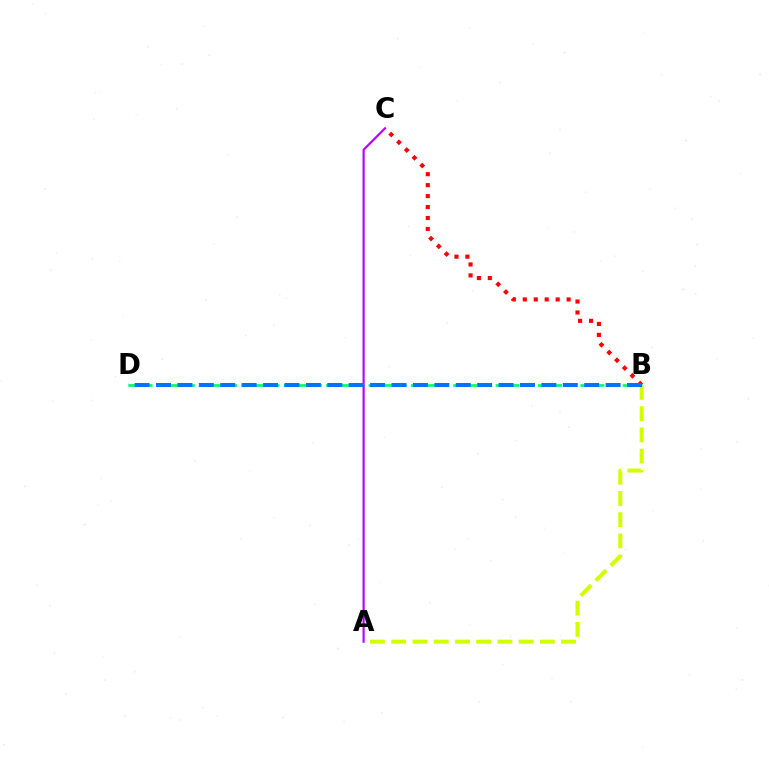{('B', 'C'): [{'color': '#ff0000', 'line_style': 'dotted', 'thickness': 2.98}], ('B', 'D'): [{'color': '#00ff5c', 'line_style': 'dashed', 'thickness': 1.92}, {'color': '#0074ff', 'line_style': 'dashed', 'thickness': 2.91}], ('A', 'C'): [{'color': '#b900ff', 'line_style': 'solid', 'thickness': 1.56}], ('A', 'B'): [{'color': '#d1ff00', 'line_style': 'dashed', 'thickness': 2.88}]}